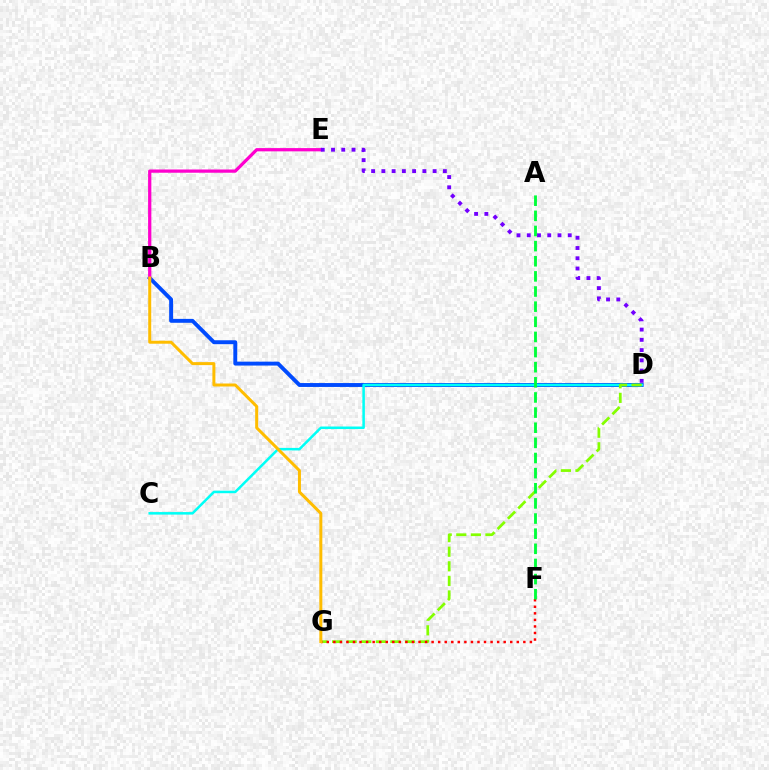{('B', 'D'): [{'color': '#004bff', 'line_style': 'solid', 'thickness': 2.81}], ('B', 'E'): [{'color': '#ff00cf', 'line_style': 'solid', 'thickness': 2.34}], ('C', 'D'): [{'color': '#00fff6', 'line_style': 'solid', 'thickness': 1.82}], ('D', 'G'): [{'color': '#84ff00', 'line_style': 'dashed', 'thickness': 1.98}], ('F', 'G'): [{'color': '#ff0000', 'line_style': 'dotted', 'thickness': 1.78}], ('B', 'G'): [{'color': '#ffbd00', 'line_style': 'solid', 'thickness': 2.15}], ('D', 'E'): [{'color': '#7200ff', 'line_style': 'dotted', 'thickness': 2.78}], ('A', 'F'): [{'color': '#00ff39', 'line_style': 'dashed', 'thickness': 2.06}]}